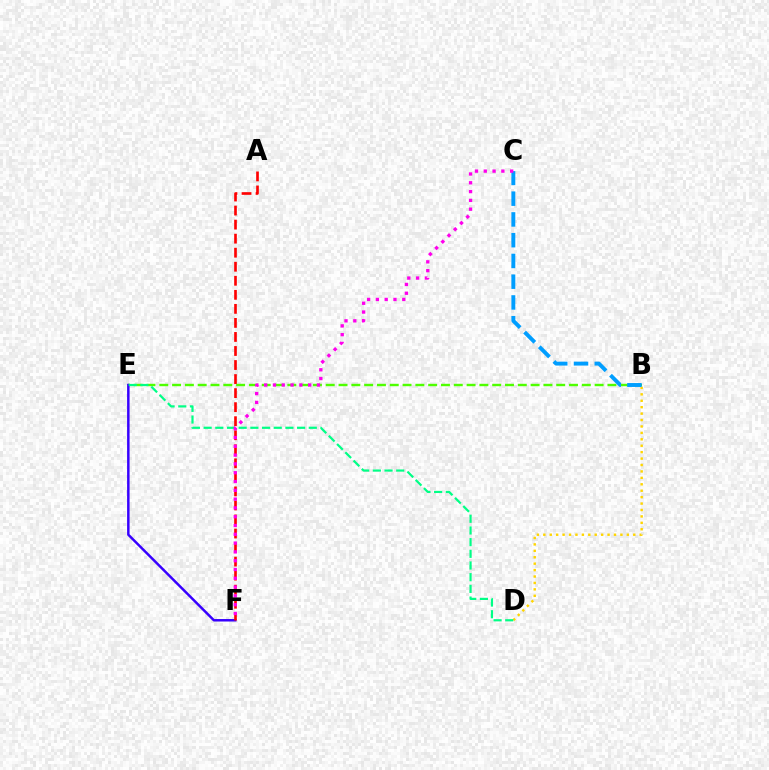{('B', 'D'): [{'color': '#ffd500', 'line_style': 'dotted', 'thickness': 1.75}], ('B', 'E'): [{'color': '#4fff00', 'line_style': 'dashed', 'thickness': 1.74}], ('E', 'F'): [{'color': '#3700ff', 'line_style': 'solid', 'thickness': 1.78}], ('A', 'F'): [{'color': '#ff0000', 'line_style': 'dashed', 'thickness': 1.91}], ('D', 'E'): [{'color': '#00ff86', 'line_style': 'dashed', 'thickness': 1.59}], ('B', 'C'): [{'color': '#009eff', 'line_style': 'dashed', 'thickness': 2.82}], ('C', 'F'): [{'color': '#ff00ed', 'line_style': 'dotted', 'thickness': 2.39}]}